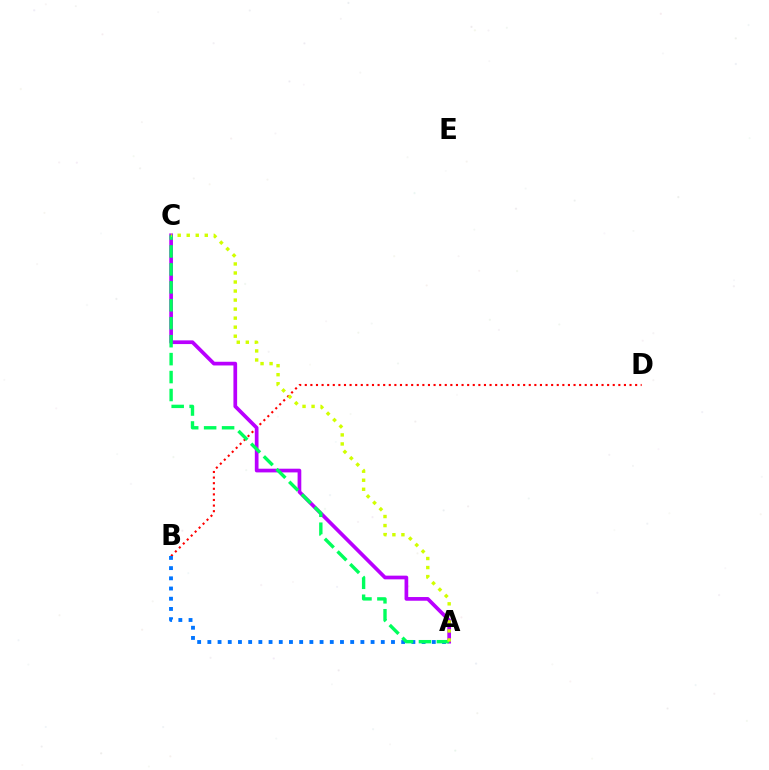{('B', 'D'): [{'color': '#ff0000', 'line_style': 'dotted', 'thickness': 1.52}], ('A', 'B'): [{'color': '#0074ff', 'line_style': 'dotted', 'thickness': 2.77}], ('A', 'C'): [{'color': '#b900ff', 'line_style': 'solid', 'thickness': 2.66}, {'color': '#00ff5c', 'line_style': 'dashed', 'thickness': 2.44}, {'color': '#d1ff00', 'line_style': 'dotted', 'thickness': 2.45}]}